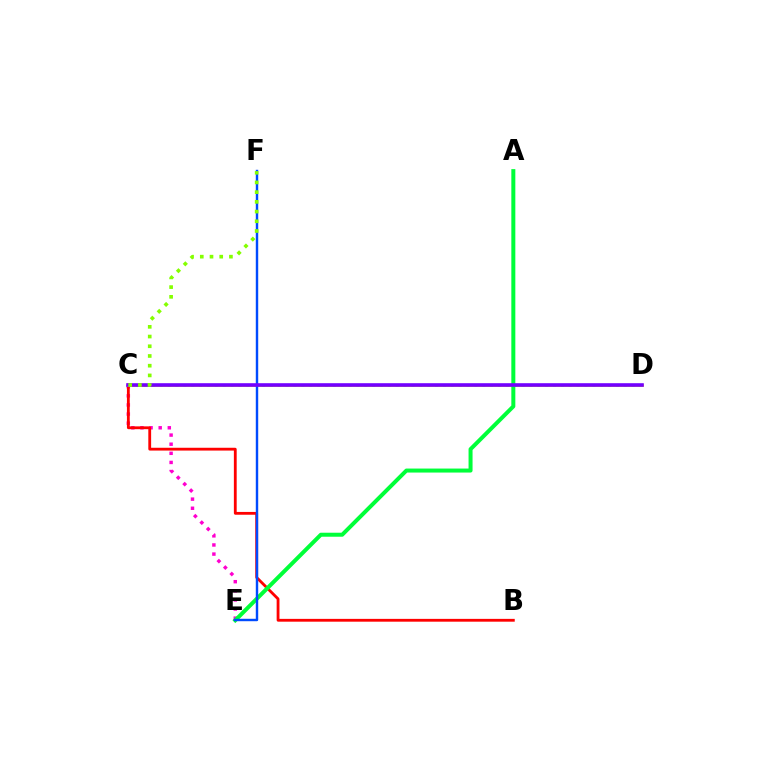{('C', 'E'): [{'color': '#ff00cf', 'line_style': 'dotted', 'thickness': 2.48}], ('B', 'C'): [{'color': '#ff0000', 'line_style': 'solid', 'thickness': 2.02}], ('C', 'D'): [{'color': '#00fff6', 'line_style': 'dotted', 'thickness': 2.14}, {'color': '#ffbd00', 'line_style': 'solid', 'thickness': 1.85}, {'color': '#7200ff', 'line_style': 'solid', 'thickness': 2.59}], ('A', 'E'): [{'color': '#00ff39', 'line_style': 'solid', 'thickness': 2.88}], ('E', 'F'): [{'color': '#004bff', 'line_style': 'solid', 'thickness': 1.75}], ('C', 'F'): [{'color': '#84ff00', 'line_style': 'dotted', 'thickness': 2.64}]}